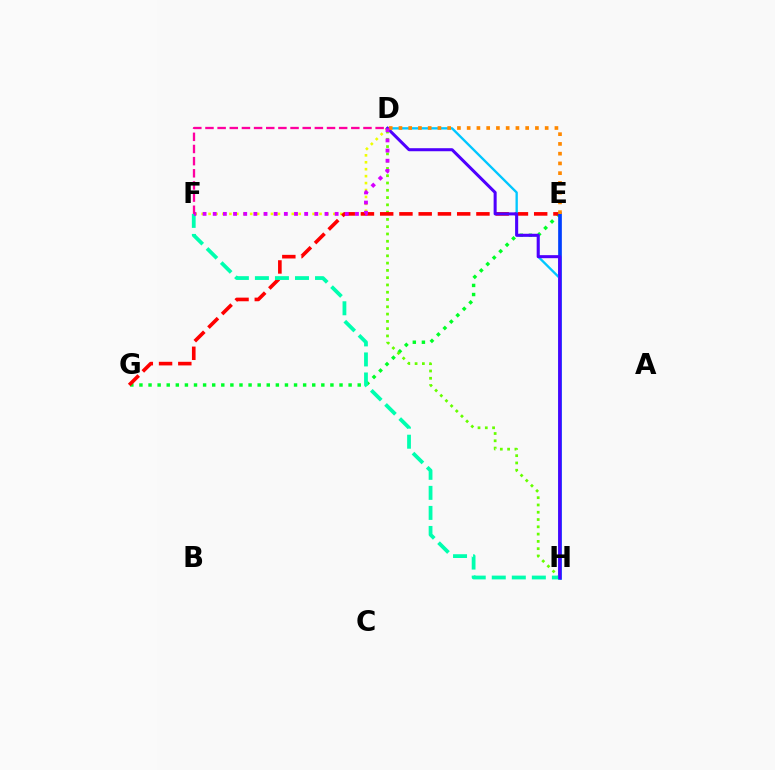{('E', 'G'): [{'color': '#00ff27', 'line_style': 'dotted', 'thickness': 2.47}, {'color': '#ff0000', 'line_style': 'dashed', 'thickness': 2.62}], ('D', 'H'): [{'color': '#66ff00', 'line_style': 'dotted', 'thickness': 1.98}, {'color': '#00c7ff', 'line_style': 'solid', 'thickness': 1.68}, {'color': '#4f00ff', 'line_style': 'solid', 'thickness': 2.19}], ('D', 'F'): [{'color': '#eeff00', 'line_style': 'dotted', 'thickness': 1.88}, {'color': '#d600ff', 'line_style': 'dotted', 'thickness': 2.76}, {'color': '#ff00a0', 'line_style': 'dashed', 'thickness': 1.65}], ('E', 'H'): [{'color': '#003fff', 'line_style': 'solid', 'thickness': 2.66}], ('F', 'H'): [{'color': '#00ffaf', 'line_style': 'dashed', 'thickness': 2.72}], ('D', 'E'): [{'color': '#ff8800', 'line_style': 'dotted', 'thickness': 2.65}]}